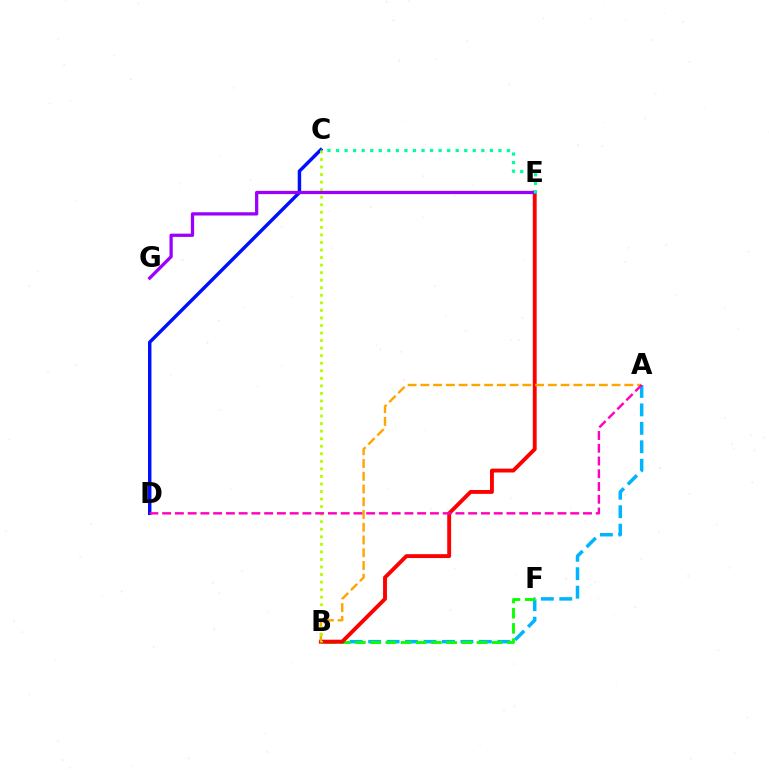{('A', 'B'): [{'color': '#00b5ff', 'line_style': 'dashed', 'thickness': 2.51}, {'color': '#ffa500', 'line_style': 'dashed', 'thickness': 1.73}], ('C', 'D'): [{'color': '#0010ff', 'line_style': 'solid', 'thickness': 2.48}], ('B', 'F'): [{'color': '#08ff00', 'line_style': 'dashed', 'thickness': 2.06}], ('B', 'E'): [{'color': '#ff0000', 'line_style': 'solid', 'thickness': 2.79}], ('B', 'C'): [{'color': '#b3ff00', 'line_style': 'dotted', 'thickness': 2.05}], ('A', 'D'): [{'color': '#ff00bd', 'line_style': 'dashed', 'thickness': 1.73}], ('E', 'G'): [{'color': '#9b00ff', 'line_style': 'solid', 'thickness': 2.34}], ('C', 'E'): [{'color': '#00ff9d', 'line_style': 'dotted', 'thickness': 2.32}]}